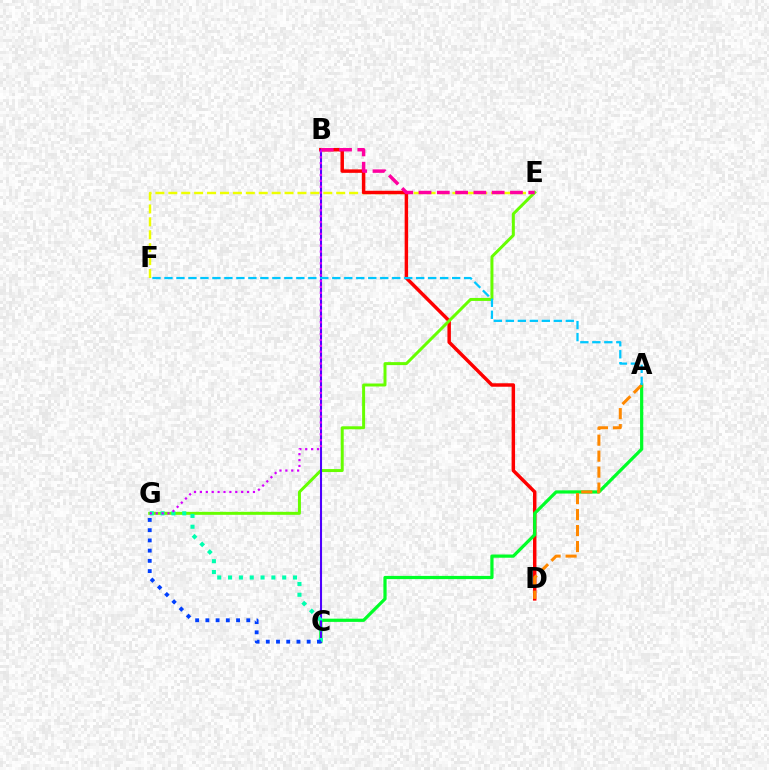{('E', 'F'): [{'color': '#eeff00', 'line_style': 'dashed', 'thickness': 1.75}], ('B', 'D'): [{'color': '#ff0000', 'line_style': 'solid', 'thickness': 2.49}], ('E', 'G'): [{'color': '#66ff00', 'line_style': 'solid', 'thickness': 2.15}], ('A', 'C'): [{'color': '#00ff27', 'line_style': 'solid', 'thickness': 2.31}], ('A', 'D'): [{'color': '#ff8800', 'line_style': 'dashed', 'thickness': 2.17}], ('B', 'C'): [{'color': '#4f00ff', 'line_style': 'solid', 'thickness': 1.5}], ('C', 'G'): [{'color': '#00ffaf', 'line_style': 'dotted', 'thickness': 2.94}, {'color': '#003fff', 'line_style': 'dotted', 'thickness': 2.78}], ('B', 'E'): [{'color': '#ff00a0', 'line_style': 'dashed', 'thickness': 2.48}], ('B', 'G'): [{'color': '#d600ff', 'line_style': 'dotted', 'thickness': 1.6}], ('A', 'F'): [{'color': '#00c7ff', 'line_style': 'dashed', 'thickness': 1.63}]}